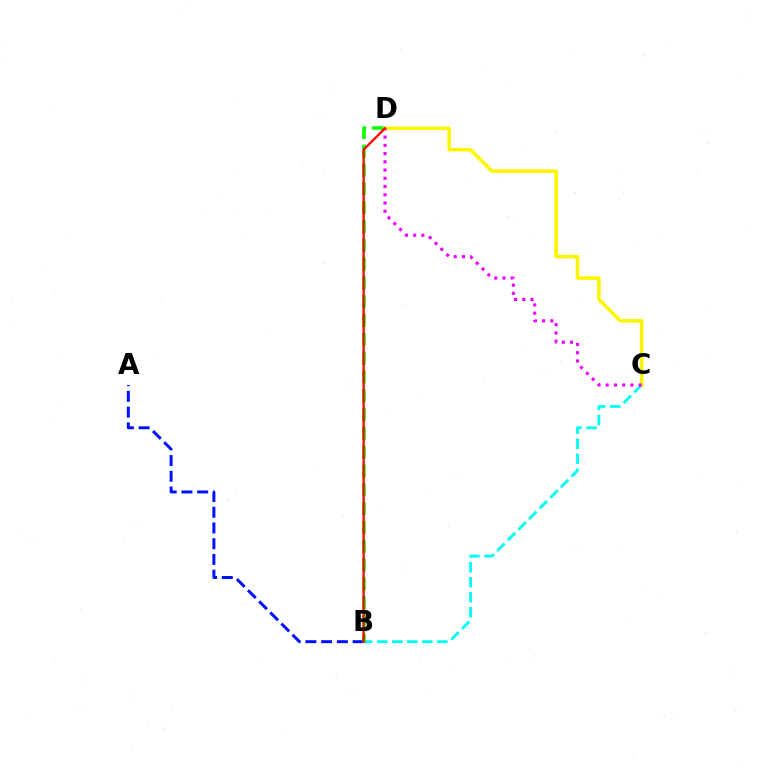{('B', 'C'): [{'color': '#00fff6', 'line_style': 'dashed', 'thickness': 2.04}], ('A', 'B'): [{'color': '#0010ff', 'line_style': 'dashed', 'thickness': 2.14}], ('B', 'D'): [{'color': '#08ff00', 'line_style': 'dashed', 'thickness': 2.56}, {'color': '#ff0000', 'line_style': 'solid', 'thickness': 1.64}], ('C', 'D'): [{'color': '#fcf500', 'line_style': 'solid', 'thickness': 2.56}, {'color': '#ee00ff', 'line_style': 'dotted', 'thickness': 2.24}]}